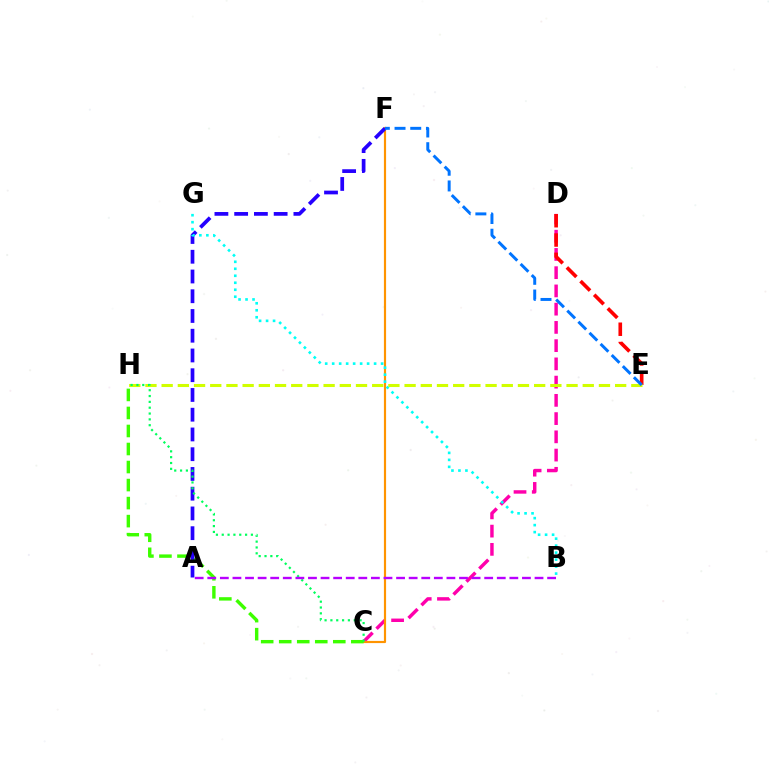{('C', 'D'): [{'color': '#ff00ac', 'line_style': 'dashed', 'thickness': 2.48}], ('C', 'F'): [{'color': '#ff9400', 'line_style': 'solid', 'thickness': 1.56}], ('C', 'H'): [{'color': '#3dff00', 'line_style': 'dashed', 'thickness': 2.45}, {'color': '#00ff5c', 'line_style': 'dotted', 'thickness': 1.58}], ('A', 'F'): [{'color': '#2500ff', 'line_style': 'dashed', 'thickness': 2.68}], ('B', 'G'): [{'color': '#00fff6', 'line_style': 'dotted', 'thickness': 1.9}], ('D', 'E'): [{'color': '#ff0000', 'line_style': 'dashed', 'thickness': 2.62}], ('E', 'H'): [{'color': '#d1ff00', 'line_style': 'dashed', 'thickness': 2.2}], ('E', 'F'): [{'color': '#0074ff', 'line_style': 'dashed', 'thickness': 2.13}], ('A', 'B'): [{'color': '#b900ff', 'line_style': 'dashed', 'thickness': 1.71}]}